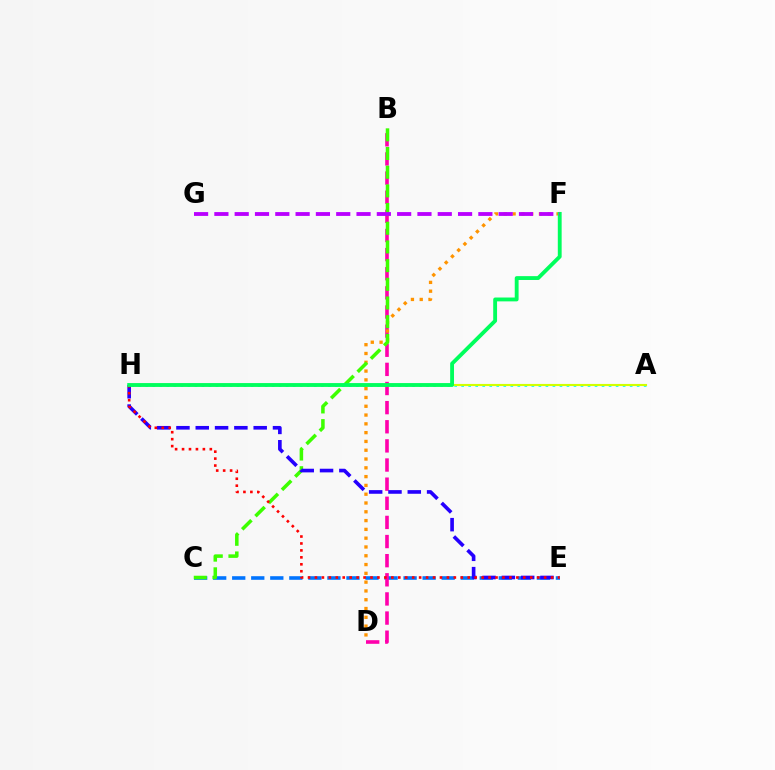{('C', 'E'): [{'color': '#0074ff', 'line_style': 'dashed', 'thickness': 2.59}], ('A', 'H'): [{'color': '#00fff6', 'line_style': 'dotted', 'thickness': 1.91}, {'color': '#d1ff00', 'line_style': 'solid', 'thickness': 1.53}], ('B', 'D'): [{'color': '#ff00ac', 'line_style': 'dashed', 'thickness': 2.6}], ('D', 'F'): [{'color': '#ff9400', 'line_style': 'dotted', 'thickness': 2.39}], ('B', 'C'): [{'color': '#3dff00', 'line_style': 'dashed', 'thickness': 2.54}], ('E', 'H'): [{'color': '#2500ff', 'line_style': 'dashed', 'thickness': 2.62}, {'color': '#ff0000', 'line_style': 'dotted', 'thickness': 1.89}], ('F', 'H'): [{'color': '#00ff5c', 'line_style': 'solid', 'thickness': 2.77}], ('F', 'G'): [{'color': '#b900ff', 'line_style': 'dashed', 'thickness': 2.76}]}